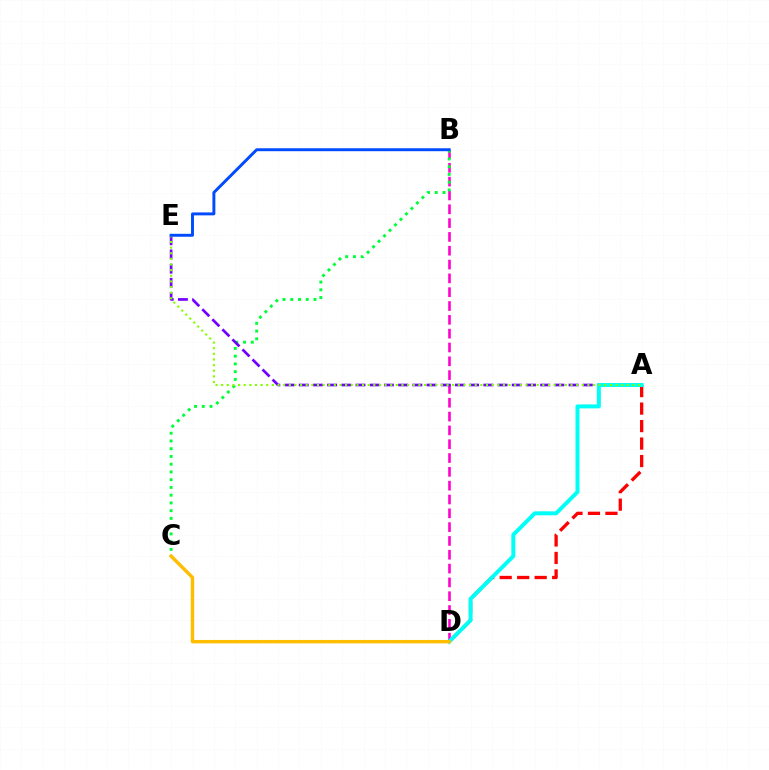{('B', 'D'): [{'color': '#ff00cf', 'line_style': 'dashed', 'thickness': 1.88}], ('B', 'C'): [{'color': '#00ff39', 'line_style': 'dotted', 'thickness': 2.1}], ('A', 'E'): [{'color': '#7200ff', 'line_style': 'dashed', 'thickness': 1.93}, {'color': '#84ff00', 'line_style': 'dotted', 'thickness': 1.53}], ('A', 'D'): [{'color': '#ff0000', 'line_style': 'dashed', 'thickness': 2.38}, {'color': '#00fff6', 'line_style': 'solid', 'thickness': 2.86}], ('C', 'D'): [{'color': '#ffbd00', 'line_style': 'solid', 'thickness': 2.45}], ('B', 'E'): [{'color': '#004bff', 'line_style': 'solid', 'thickness': 2.11}]}